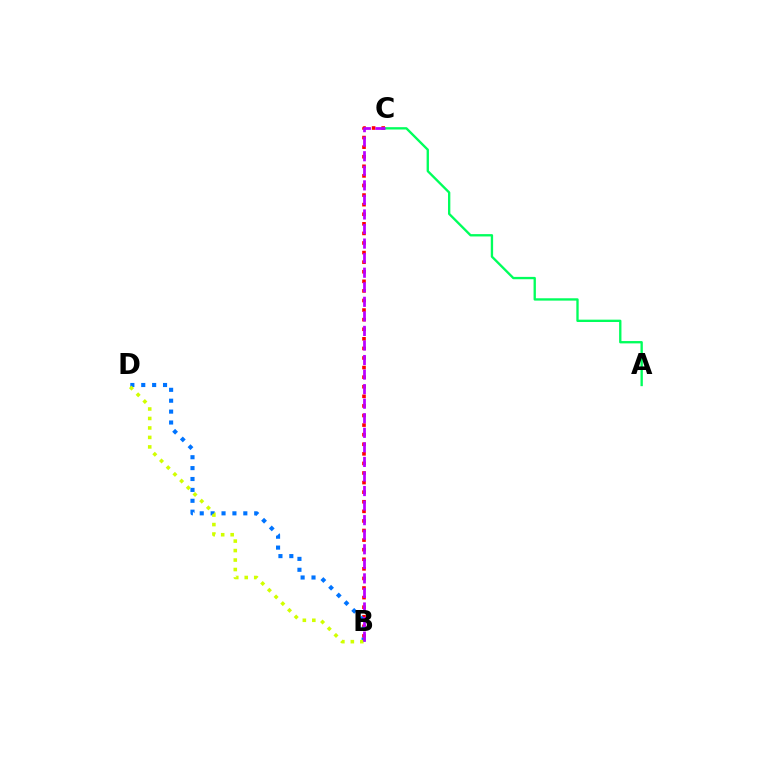{('B', 'C'): [{'color': '#ff0000', 'line_style': 'dotted', 'thickness': 2.6}, {'color': '#b900ff', 'line_style': 'dashed', 'thickness': 1.98}], ('B', 'D'): [{'color': '#0074ff', 'line_style': 'dotted', 'thickness': 2.96}, {'color': '#d1ff00', 'line_style': 'dotted', 'thickness': 2.57}], ('A', 'C'): [{'color': '#00ff5c', 'line_style': 'solid', 'thickness': 1.68}]}